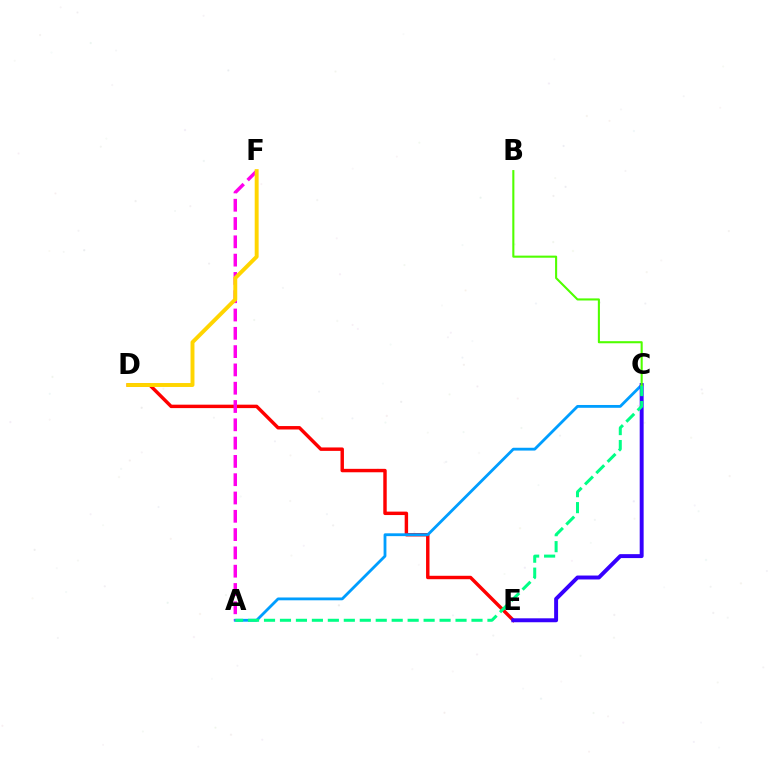{('D', 'E'): [{'color': '#ff0000', 'line_style': 'solid', 'thickness': 2.47}], ('A', 'C'): [{'color': '#009eff', 'line_style': 'solid', 'thickness': 2.03}, {'color': '#00ff86', 'line_style': 'dashed', 'thickness': 2.17}], ('C', 'E'): [{'color': '#3700ff', 'line_style': 'solid', 'thickness': 2.84}], ('A', 'F'): [{'color': '#ff00ed', 'line_style': 'dashed', 'thickness': 2.49}], ('D', 'F'): [{'color': '#ffd500', 'line_style': 'solid', 'thickness': 2.83}], ('B', 'C'): [{'color': '#4fff00', 'line_style': 'solid', 'thickness': 1.51}]}